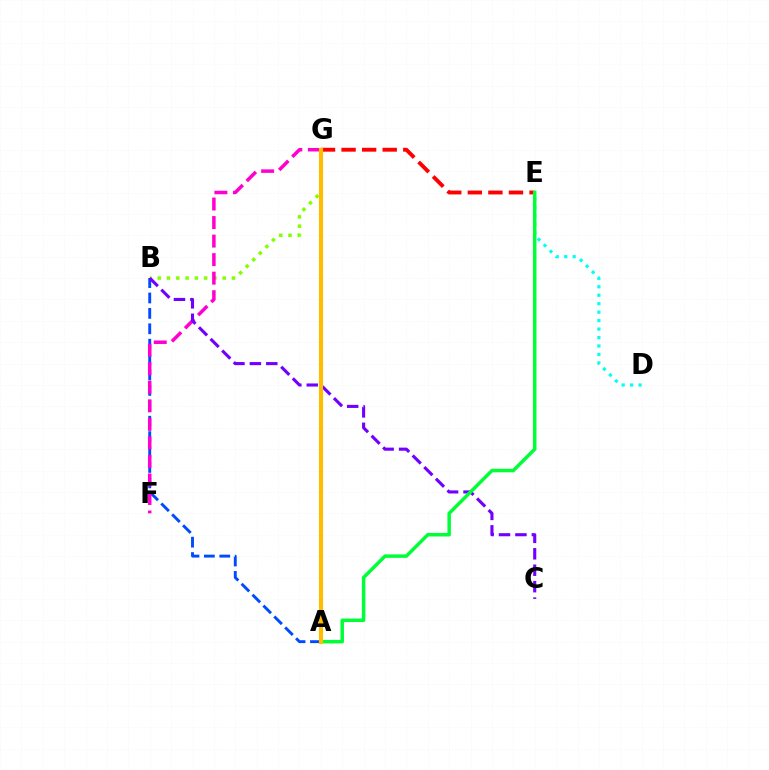{('D', 'E'): [{'color': '#00fff6', 'line_style': 'dotted', 'thickness': 2.3}], ('E', 'G'): [{'color': '#ff0000', 'line_style': 'dashed', 'thickness': 2.79}], ('B', 'G'): [{'color': '#84ff00', 'line_style': 'dotted', 'thickness': 2.52}], ('A', 'B'): [{'color': '#004bff', 'line_style': 'dashed', 'thickness': 2.09}], ('F', 'G'): [{'color': '#ff00cf', 'line_style': 'dashed', 'thickness': 2.52}], ('B', 'C'): [{'color': '#7200ff', 'line_style': 'dashed', 'thickness': 2.23}], ('A', 'E'): [{'color': '#00ff39', 'line_style': 'solid', 'thickness': 2.51}], ('A', 'G'): [{'color': '#ffbd00', 'line_style': 'solid', 'thickness': 2.98}]}